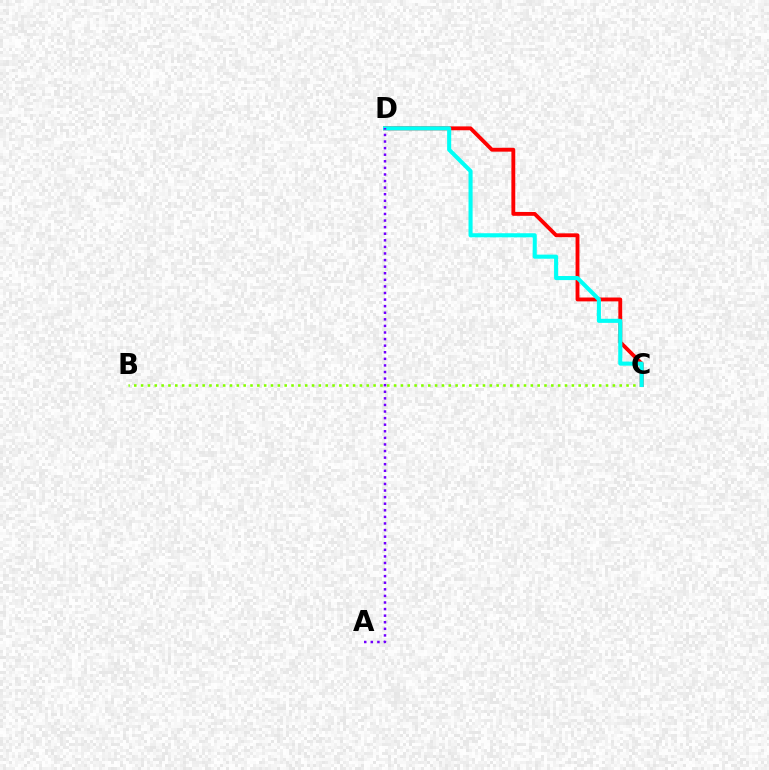{('C', 'D'): [{'color': '#ff0000', 'line_style': 'solid', 'thickness': 2.78}, {'color': '#00fff6', 'line_style': 'solid', 'thickness': 2.94}], ('B', 'C'): [{'color': '#84ff00', 'line_style': 'dotted', 'thickness': 1.86}], ('A', 'D'): [{'color': '#7200ff', 'line_style': 'dotted', 'thickness': 1.79}]}